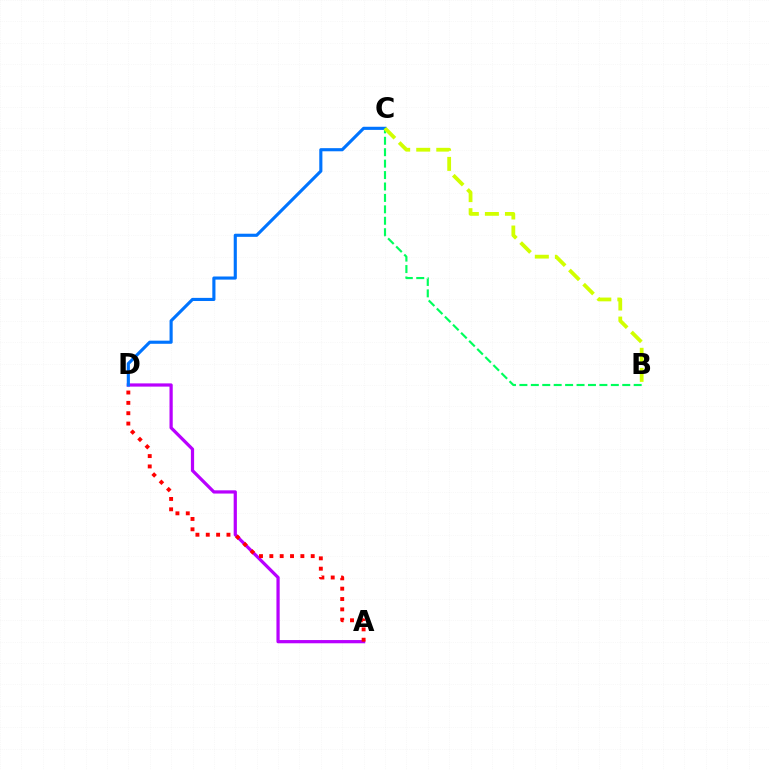{('A', 'D'): [{'color': '#b900ff', 'line_style': 'solid', 'thickness': 2.32}, {'color': '#ff0000', 'line_style': 'dotted', 'thickness': 2.81}], ('C', 'D'): [{'color': '#0074ff', 'line_style': 'solid', 'thickness': 2.25}], ('B', 'C'): [{'color': '#00ff5c', 'line_style': 'dashed', 'thickness': 1.55}, {'color': '#d1ff00', 'line_style': 'dashed', 'thickness': 2.72}]}